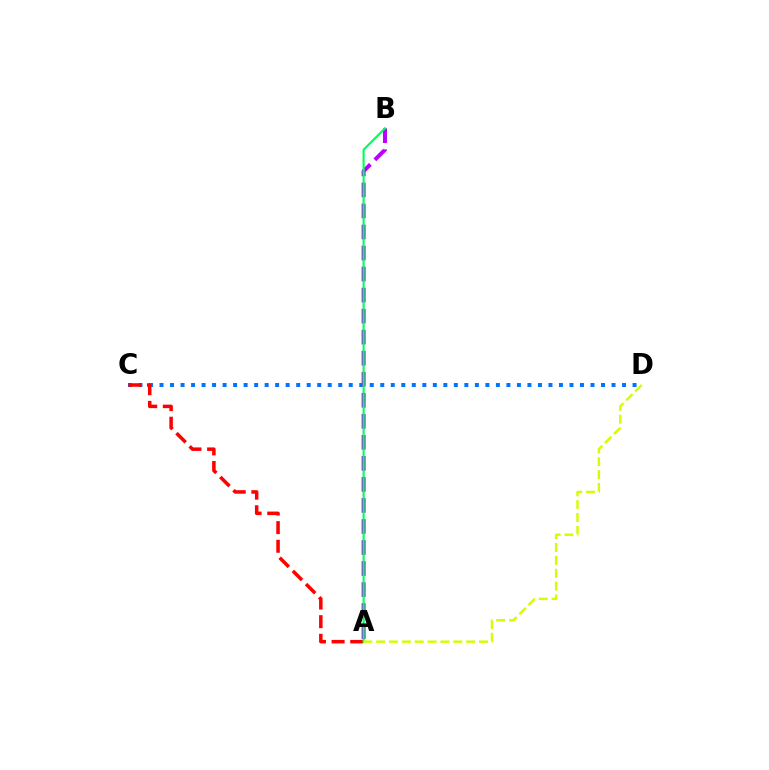{('C', 'D'): [{'color': '#0074ff', 'line_style': 'dotted', 'thickness': 2.86}], ('A', 'C'): [{'color': '#ff0000', 'line_style': 'dashed', 'thickness': 2.53}], ('A', 'B'): [{'color': '#b900ff', 'line_style': 'dashed', 'thickness': 2.86}, {'color': '#00ff5c', 'line_style': 'solid', 'thickness': 1.54}], ('A', 'D'): [{'color': '#d1ff00', 'line_style': 'dashed', 'thickness': 1.75}]}